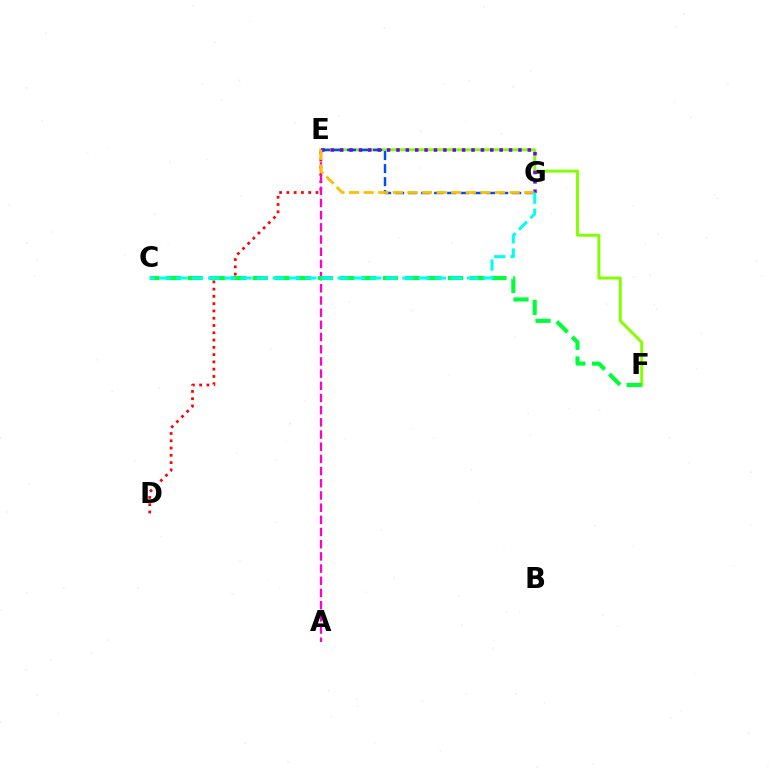{('D', 'E'): [{'color': '#ff0000', 'line_style': 'dotted', 'thickness': 1.98}], ('E', 'F'): [{'color': '#84ff00', 'line_style': 'solid', 'thickness': 2.12}], ('E', 'G'): [{'color': '#004bff', 'line_style': 'dashed', 'thickness': 1.77}, {'color': '#7200ff', 'line_style': 'dotted', 'thickness': 2.55}, {'color': '#ffbd00', 'line_style': 'dashed', 'thickness': 1.98}], ('A', 'E'): [{'color': '#ff00cf', 'line_style': 'dashed', 'thickness': 1.66}], ('C', 'F'): [{'color': '#00ff39', 'line_style': 'dashed', 'thickness': 2.95}], ('C', 'G'): [{'color': '#00fff6', 'line_style': 'dashed', 'thickness': 2.2}]}